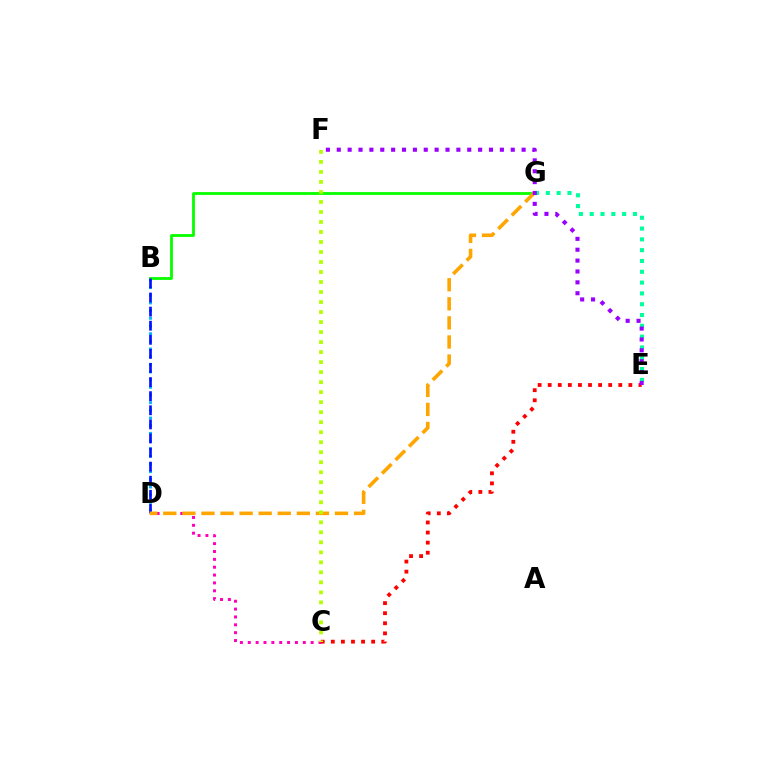{('B', 'D'): [{'color': '#00b5ff', 'line_style': 'dotted', 'thickness': 2.08}, {'color': '#0010ff', 'line_style': 'dashed', 'thickness': 1.91}], ('C', 'D'): [{'color': '#ff00bd', 'line_style': 'dotted', 'thickness': 2.14}], ('E', 'G'): [{'color': '#00ff9d', 'line_style': 'dotted', 'thickness': 2.94}], ('B', 'G'): [{'color': '#08ff00', 'line_style': 'solid', 'thickness': 2.04}], ('D', 'G'): [{'color': '#ffa500', 'line_style': 'dashed', 'thickness': 2.59}], ('C', 'E'): [{'color': '#ff0000', 'line_style': 'dotted', 'thickness': 2.74}], ('C', 'F'): [{'color': '#b3ff00', 'line_style': 'dotted', 'thickness': 2.72}], ('E', 'F'): [{'color': '#9b00ff', 'line_style': 'dotted', 'thickness': 2.95}]}